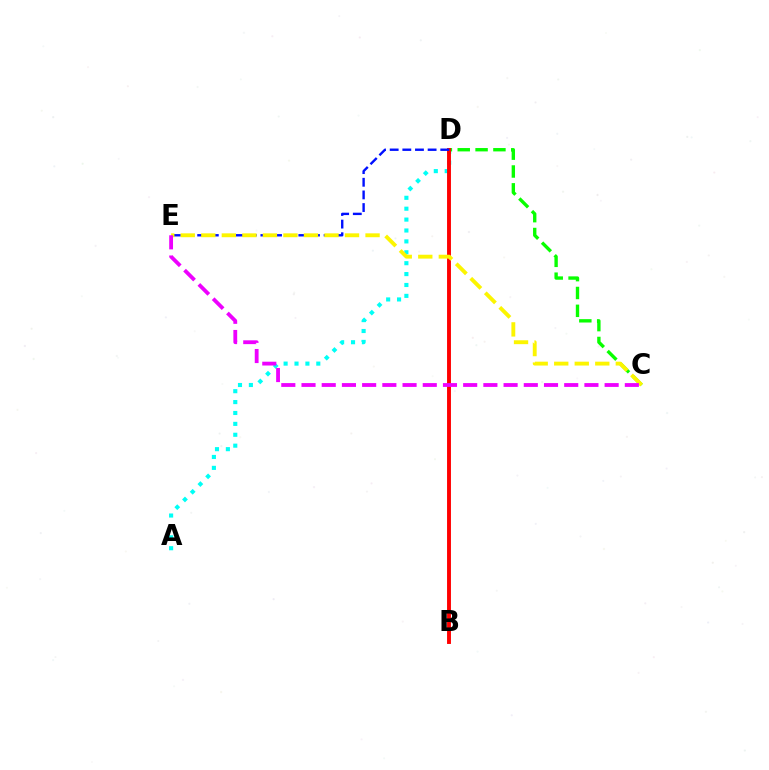{('A', 'D'): [{'color': '#00fff6', 'line_style': 'dotted', 'thickness': 2.96}], ('C', 'D'): [{'color': '#08ff00', 'line_style': 'dashed', 'thickness': 2.42}], ('B', 'D'): [{'color': '#ff0000', 'line_style': 'solid', 'thickness': 2.8}], ('D', 'E'): [{'color': '#0010ff', 'line_style': 'dashed', 'thickness': 1.72}], ('C', 'E'): [{'color': '#fcf500', 'line_style': 'dashed', 'thickness': 2.79}, {'color': '#ee00ff', 'line_style': 'dashed', 'thickness': 2.75}]}